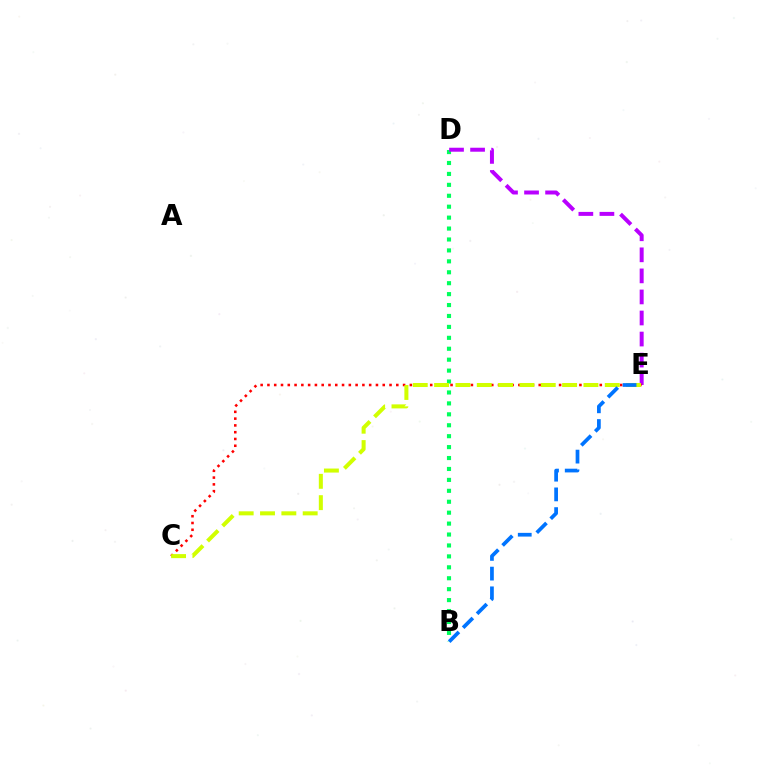{('B', 'D'): [{'color': '#00ff5c', 'line_style': 'dotted', 'thickness': 2.97}], ('D', 'E'): [{'color': '#b900ff', 'line_style': 'dashed', 'thickness': 2.86}], ('C', 'E'): [{'color': '#ff0000', 'line_style': 'dotted', 'thickness': 1.84}, {'color': '#d1ff00', 'line_style': 'dashed', 'thickness': 2.9}], ('B', 'E'): [{'color': '#0074ff', 'line_style': 'dashed', 'thickness': 2.68}]}